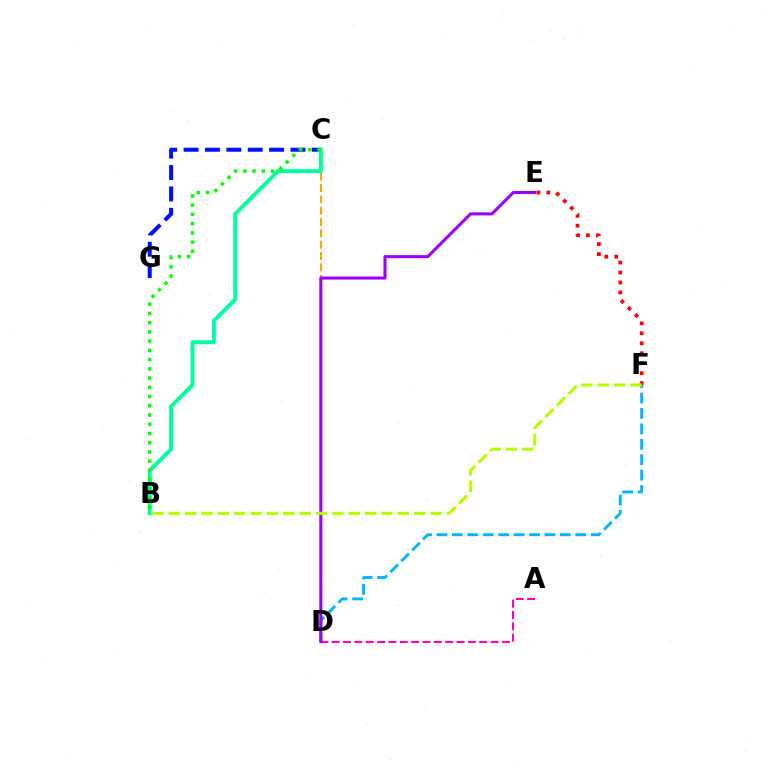{('A', 'D'): [{'color': '#ff00bd', 'line_style': 'dashed', 'thickness': 1.54}], ('C', 'G'): [{'color': '#0010ff', 'line_style': 'dashed', 'thickness': 2.9}], ('D', 'F'): [{'color': '#00b5ff', 'line_style': 'dashed', 'thickness': 2.1}], ('C', 'D'): [{'color': '#ffa500', 'line_style': 'dashed', 'thickness': 1.54}], ('E', 'F'): [{'color': '#ff0000', 'line_style': 'dotted', 'thickness': 2.71}], ('B', 'C'): [{'color': '#00ff9d', 'line_style': 'solid', 'thickness': 2.84}, {'color': '#08ff00', 'line_style': 'dotted', 'thickness': 2.51}], ('D', 'E'): [{'color': '#9b00ff', 'line_style': 'solid', 'thickness': 2.2}], ('B', 'F'): [{'color': '#b3ff00', 'line_style': 'dashed', 'thickness': 2.22}]}